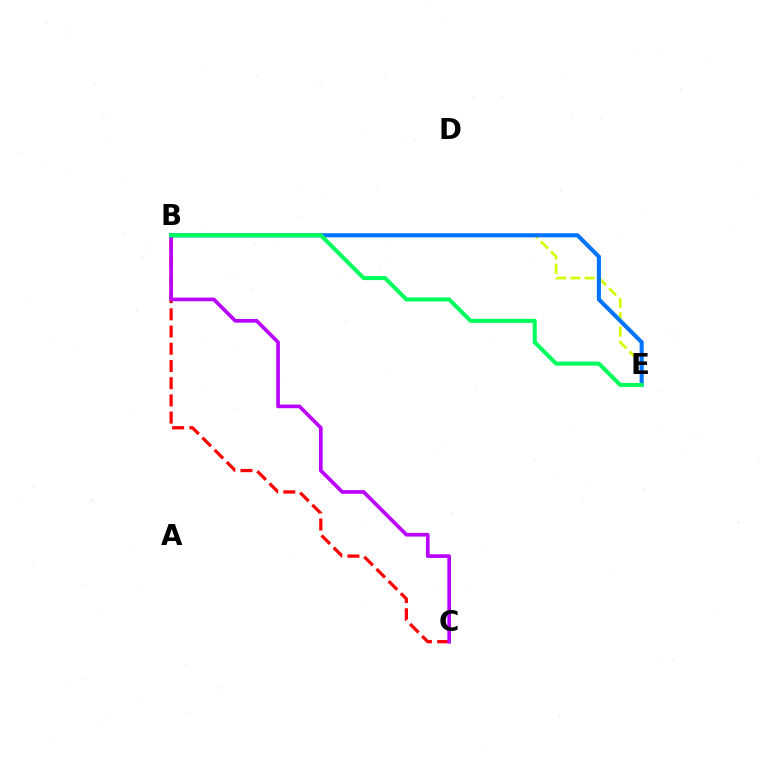{('B', 'C'): [{'color': '#ff0000', 'line_style': 'dashed', 'thickness': 2.34}, {'color': '#b900ff', 'line_style': 'solid', 'thickness': 2.64}], ('B', 'E'): [{'color': '#d1ff00', 'line_style': 'dashed', 'thickness': 1.94}, {'color': '#0074ff', 'line_style': 'solid', 'thickness': 2.93}, {'color': '#00ff5c', 'line_style': 'solid', 'thickness': 2.91}]}